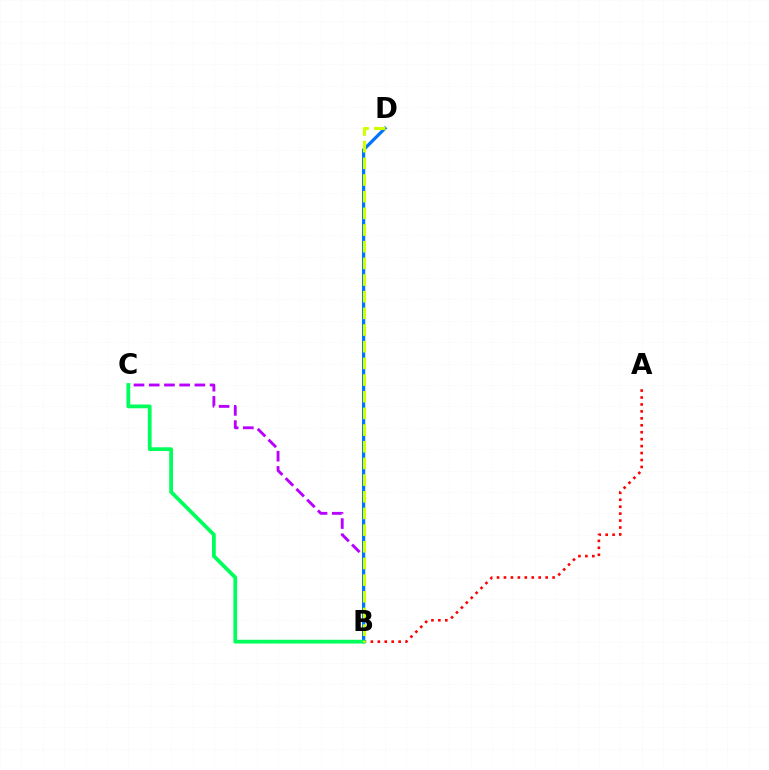{('B', 'C'): [{'color': '#b900ff', 'line_style': 'dashed', 'thickness': 2.07}, {'color': '#00ff5c', 'line_style': 'solid', 'thickness': 2.71}], ('A', 'B'): [{'color': '#ff0000', 'line_style': 'dotted', 'thickness': 1.89}], ('B', 'D'): [{'color': '#0074ff', 'line_style': 'solid', 'thickness': 2.32}, {'color': '#d1ff00', 'line_style': 'dashed', 'thickness': 2.26}]}